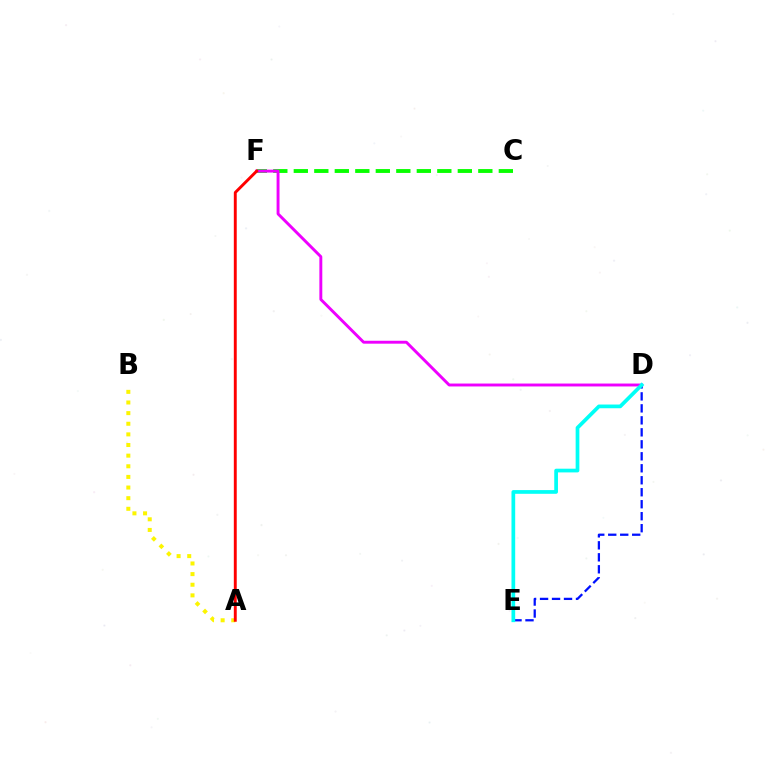{('A', 'B'): [{'color': '#fcf500', 'line_style': 'dotted', 'thickness': 2.89}], ('C', 'F'): [{'color': '#08ff00', 'line_style': 'dashed', 'thickness': 2.79}], ('D', 'F'): [{'color': '#ee00ff', 'line_style': 'solid', 'thickness': 2.1}], ('D', 'E'): [{'color': '#0010ff', 'line_style': 'dashed', 'thickness': 1.63}, {'color': '#00fff6', 'line_style': 'solid', 'thickness': 2.67}], ('A', 'F'): [{'color': '#ff0000', 'line_style': 'solid', 'thickness': 2.09}]}